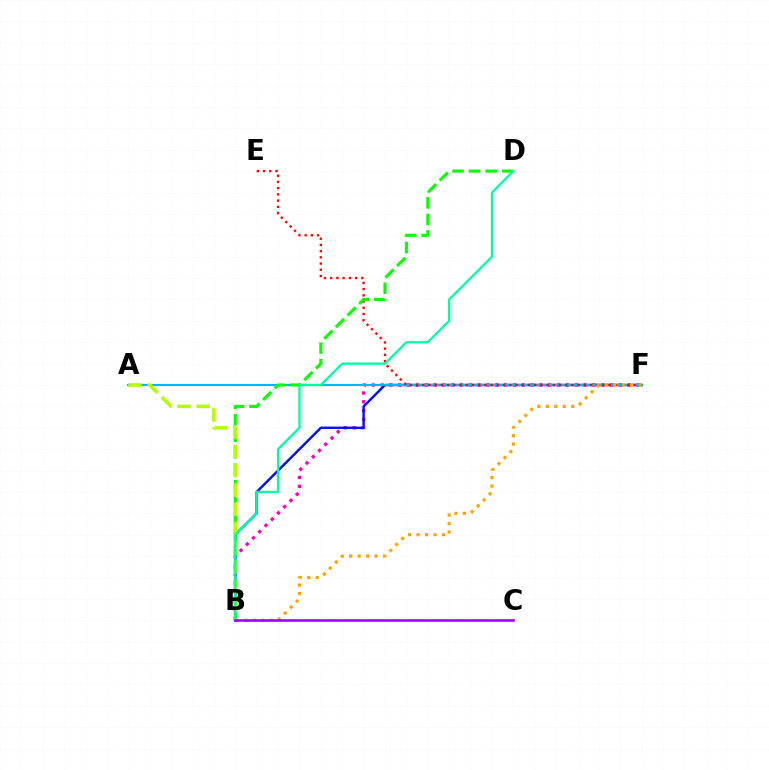{('B', 'F'): [{'color': '#ff00bd', 'line_style': 'dotted', 'thickness': 2.4}, {'color': '#0010ff', 'line_style': 'solid', 'thickness': 1.73}, {'color': '#ffa500', 'line_style': 'dotted', 'thickness': 2.3}], ('A', 'F'): [{'color': '#00b5ff', 'line_style': 'solid', 'thickness': 1.55}], ('E', 'F'): [{'color': '#ff0000', 'line_style': 'dotted', 'thickness': 1.69}], ('B', 'D'): [{'color': '#08ff00', 'line_style': 'dashed', 'thickness': 2.24}, {'color': '#00ff9d', 'line_style': 'solid', 'thickness': 1.65}], ('A', 'B'): [{'color': '#b3ff00', 'line_style': 'dashed', 'thickness': 2.62}], ('B', 'C'): [{'color': '#9b00ff', 'line_style': 'solid', 'thickness': 1.85}]}